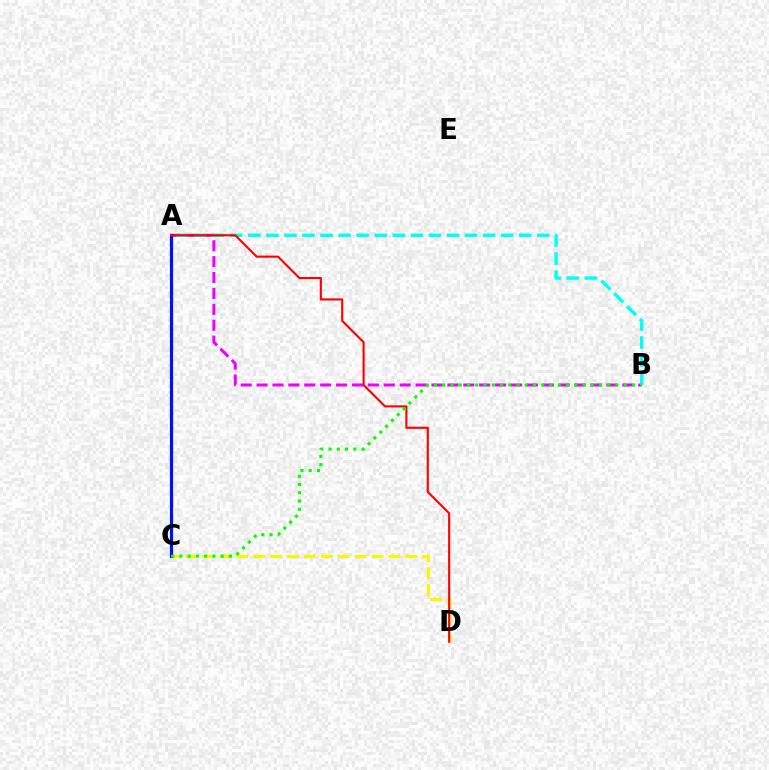{('A', 'B'): [{'color': '#ee00ff', 'line_style': 'dashed', 'thickness': 2.16}, {'color': '#00fff6', 'line_style': 'dashed', 'thickness': 2.45}], ('C', 'D'): [{'color': '#fcf500', 'line_style': 'dashed', 'thickness': 2.3}], ('A', 'C'): [{'color': '#0010ff', 'line_style': 'solid', 'thickness': 2.31}], ('A', 'D'): [{'color': '#ff0000', 'line_style': 'solid', 'thickness': 1.52}], ('B', 'C'): [{'color': '#08ff00', 'line_style': 'dotted', 'thickness': 2.24}]}